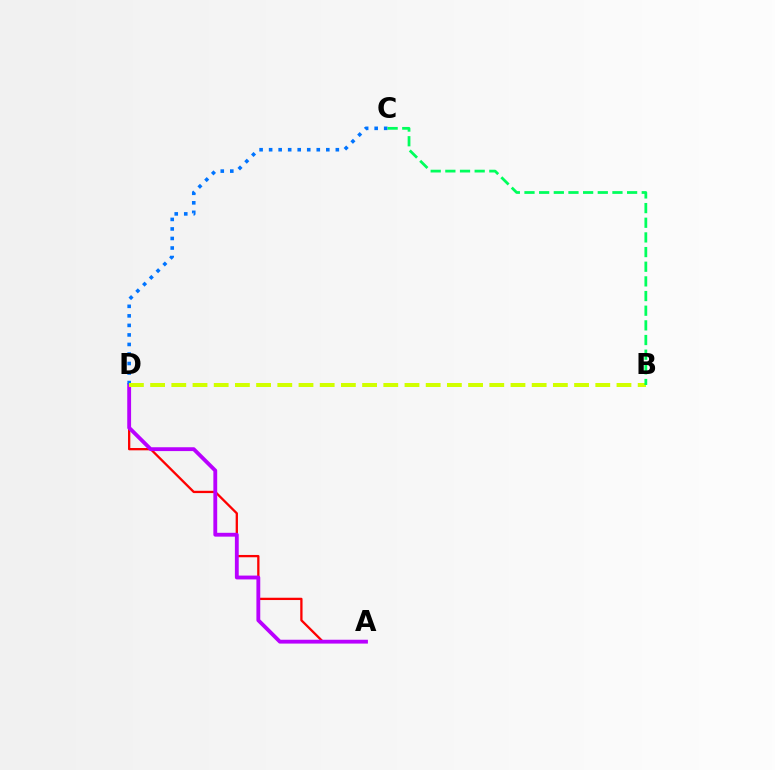{('A', 'D'): [{'color': '#ff0000', 'line_style': 'solid', 'thickness': 1.66}, {'color': '#b900ff', 'line_style': 'solid', 'thickness': 2.77}], ('C', 'D'): [{'color': '#0074ff', 'line_style': 'dotted', 'thickness': 2.59}], ('B', 'D'): [{'color': '#d1ff00', 'line_style': 'dashed', 'thickness': 2.88}], ('B', 'C'): [{'color': '#00ff5c', 'line_style': 'dashed', 'thickness': 1.99}]}